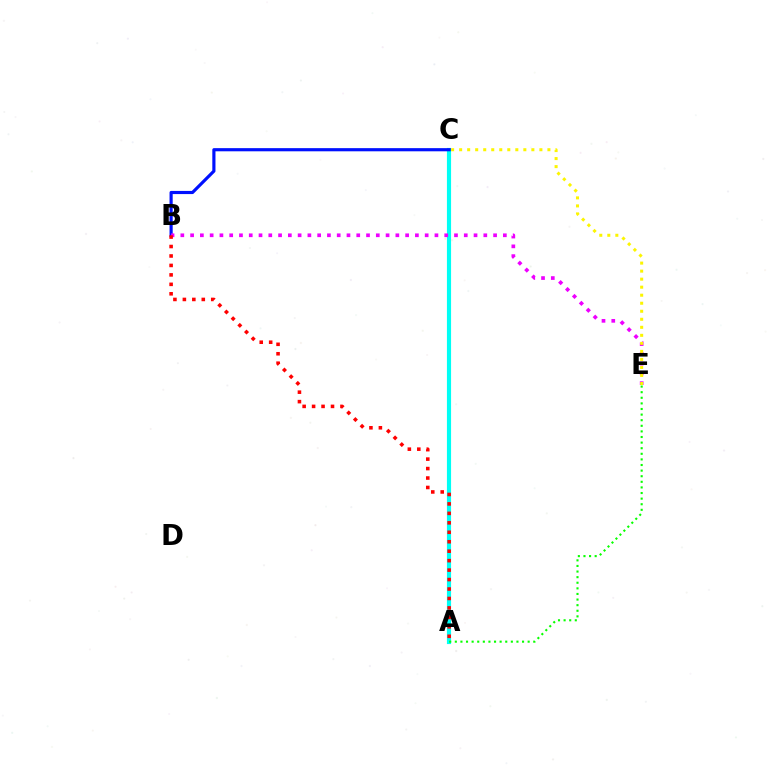{('A', 'C'): [{'color': '#00fff6', 'line_style': 'solid', 'thickness': 2.98}], ('B', 'C'): [{'color': '#0010ff', 'line_style': 'solid', 'thickness': 2.27}], ('A', 'E'): [{'color': '#08ff00', 'line_style': 'dotted', 'thickness': 1.52}], ('B', 'E'): [{'color': '#ee00ff', 'line_style': 'dotted', 'thickness': 2.66}], ('A', 'B'): [{'color': '#ff0000', 'line_style': 'dotted', 'thickness': 2.57}], ('C', 'E'): [{'color': '#fcf500', 'line_style': 'dotted', 'thickness': 2.18}]}